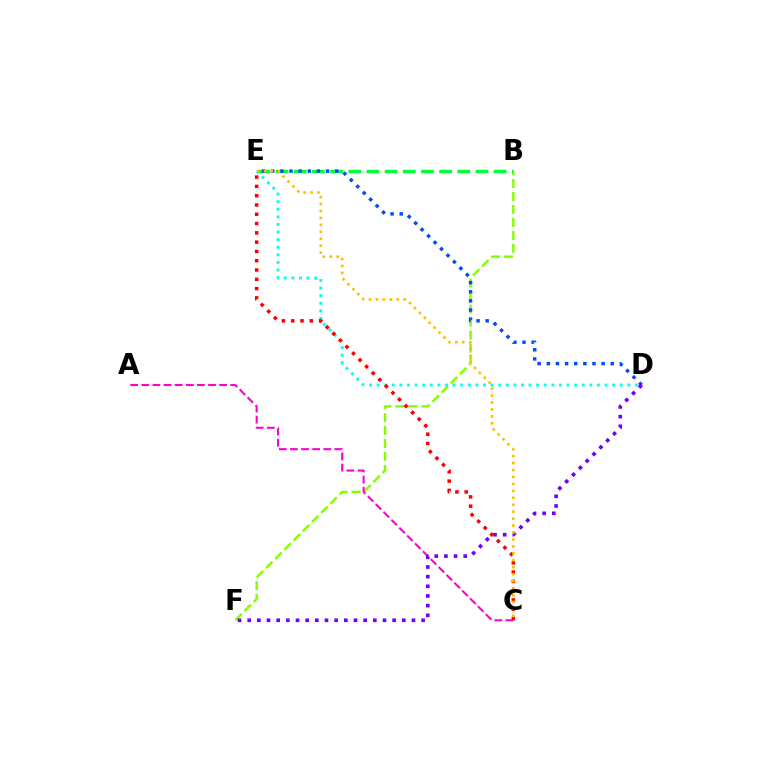{('B', 'F'): [{'color': '#84ff00', 'line_style': 'dashed', 'thickness': 1.76}], ('A', 'C'): [{'color': '#ff00cf', 'line_style': 'dashed', 'thickness': 1.51}], ('B', 'E'): [{'color': '#00ff39', 'line_style': 'dashed', 'thickness': 2.47}], ('D', 'E'): [{'color': '#004bff', 'line_style': 'dotted', 'thickness': 2.48}, {'color': '#00fff6', 'line_style': 'dotted', 'thickness': 2.06}], ('D', 'F'): [{'color': '#7200ff', 'line_style': 'dotted', 'thickness': 2.63}], ('C', 'E'): [{'color': '#ff0000', 'line_style': 'dotted', 'thickness': 2.52}, {'color': '#ffbd00', 'line_style': 'dotted', 'thickness': 1.89}]}